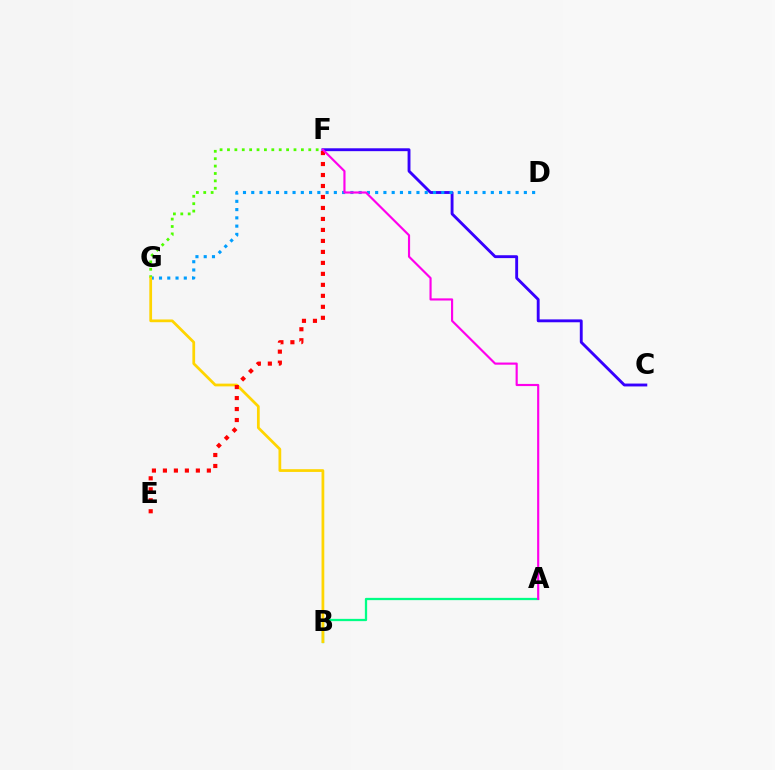{('C', 'F'): [{'color': '#3700ff', 'line_style': 'solid', 'thickness': 2.07}], ('D', 'G'): [{'color': '#009eff', 'line_style': 'dotted', 'thickness': 2.24}], ('F', 'G'): [{'color': '#4fff00', 'line_style': 'dotted', 'thickness': 2.01}], ('A', 'B'): [{'color': '#00ff86', 'line_style': 'solid', 'thickness': 1.64}], ('B', 'G'): [{'color': '#ffd500', 'line_style': 'solid', 'thickness': 1.98}], ('E', 'F'): [{'color': '#ff0000', 'line_style': 'dotted', 'thickness': 2.98}], ('A', 'F'): [{'color': '#ff00ed', 'line_style': 'solid', 'thickness': 1.55}]}